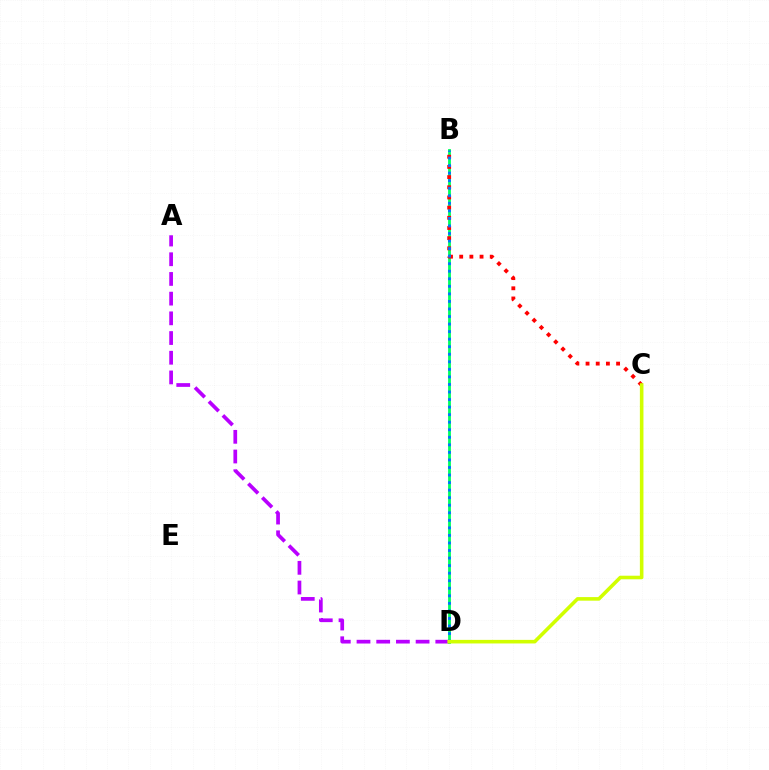{('A', 'D'): [{'color': '#b900ff', 'line_style': 'dashed', 'thickness': 2.68}], ('B', 'D'): [{'color': '#00ff5c', 'line_style': 'solid', 'thickness': 2.02}, {'color': '#0074ff', 'line_style': 'dotted', 'thickness': 2.05}], ('B', 'C'): [{'color': '#ff0000', 'line_style': 'dotted', 'thickness': 2.76}], ('C', 'D'): [{'color': '#d1ff00', 'line_style': 'solid', 'thickness': 2.58}]}